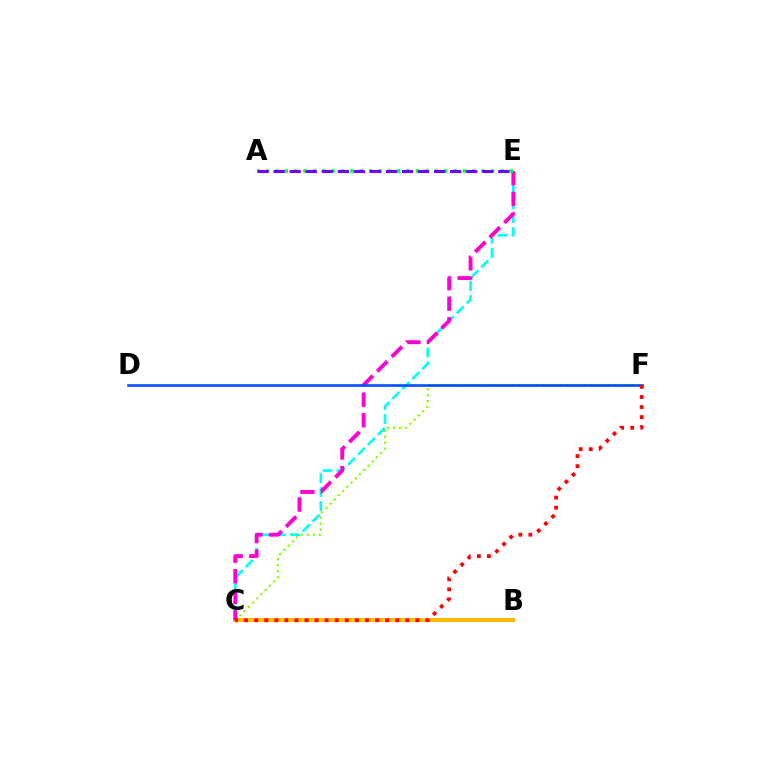{('B', 'C'): [{'color': '#ffbd00', 'line_style': 'solid', 'thickness': 2.89}], ('C', 'F'): [{'color': '#84ff00', 'line_style': 'dotted', 'thickness': 1.62}, {'color': '#ff0000', 'line_style': 'dotted', 'thickness': 2.74}], ('C', 'E'): [{'color': '#00fff6', 'line_style': 'dashed', 'thickness': 1.91}, {'color': '#ff00cf', 'line_style': 'dashed', 'thickness': 2.79}], ('D', 'F'): [{'color': '#004bff', 'line_style': 'solid', 'thickness': 1.87}], ('A', 'E'): [{'color': '#00ff39', 'line_style': 'dotted', 'thickness': 2.55}, {'color': '#7200ff', 'line_style': 'dashed', 'thickness': 2.18}]}